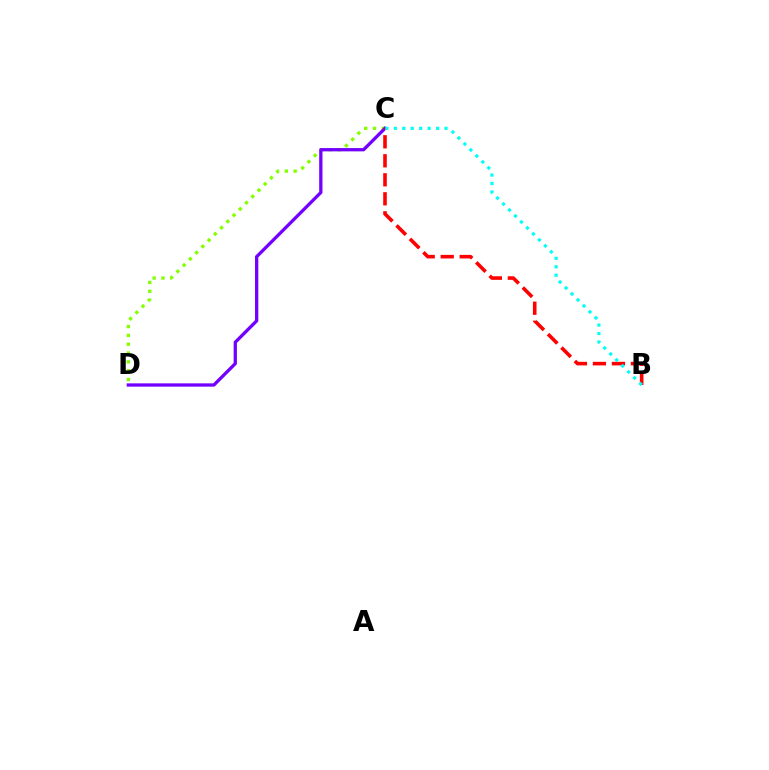{('C', 'D'): [{'color': '#84ff00', 'line_style': 'dotted', 'thickness': 2.4}, {'color': '#7200ff', 'line_style': 'solid', 'thickness': 2.36}], ('B', 'C'): [{'color': '#ff0000', 'line_style': 'dashed', 'thickness': 2.58}, {'color': '#00fff6', 'line_style': 'dotted', 'thickness': 2.3}]}